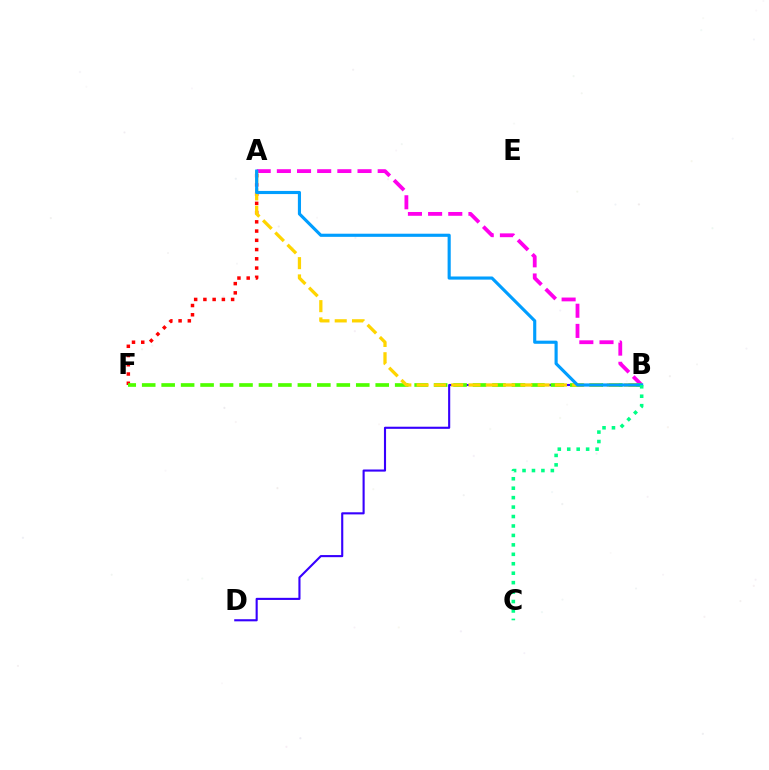{('A', 'F'): [{'color': '#ff0000', 'line_style': 'dotted', 'thickness': 2.51}], ('B', 'D'): [{'color': '#3700ff', 'line_style': 'solid', 'thickness': 1.52}], ('A', 'B'): [{'color': '#ff00ed', 'line_style': 'dashed', 'thickness': 2.74}, {'color': '#ffd500', 'line_style': 'dashed', 'thickness': 2.35}, {'color': '#009eff', 'line_style': 'solid', 'thickness': 2.26}], ('B', 'F'): [{'color': '#4fff00', 'line_style': 'dashed', 'thickness': 2.64}], ('B', 'C'): [{'color': '#00ff86', 'line_style': 'dotted', 'thickness': 2.57}]}